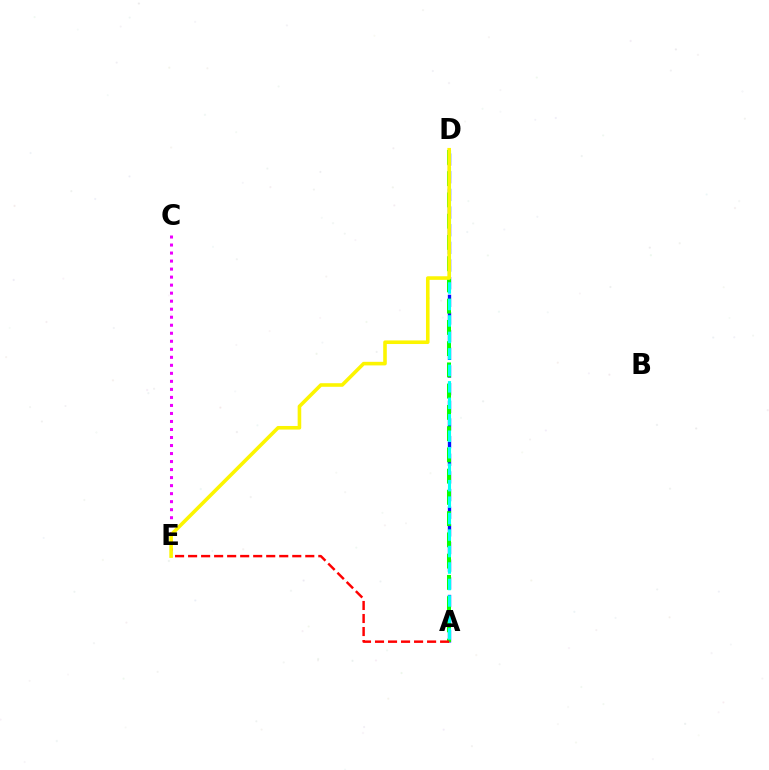{('C', 'E'): [{'color': '#ee00ff', 'line_style': 'dotted', 'thickness': 2.18}], ('A', 'D'): [{'color': '#0010ff', 'line_style': 'dashed', 'thickness': 2.4}, {'color': '#08ff00', 'line_style': 'dashed', 'thickness': 2.89}, {'color': '#00fff6', 'line_style': 'dashed', 'thickness': 2.24}], ('D', 'E'): [{'color': '#fcf500', 'line_style': 'solid', 'thickness': 2.58}], ('A', 'E'): [{'color': '#ff0000', 'line_style': 'dashed', 'thickness': 1.77}]}